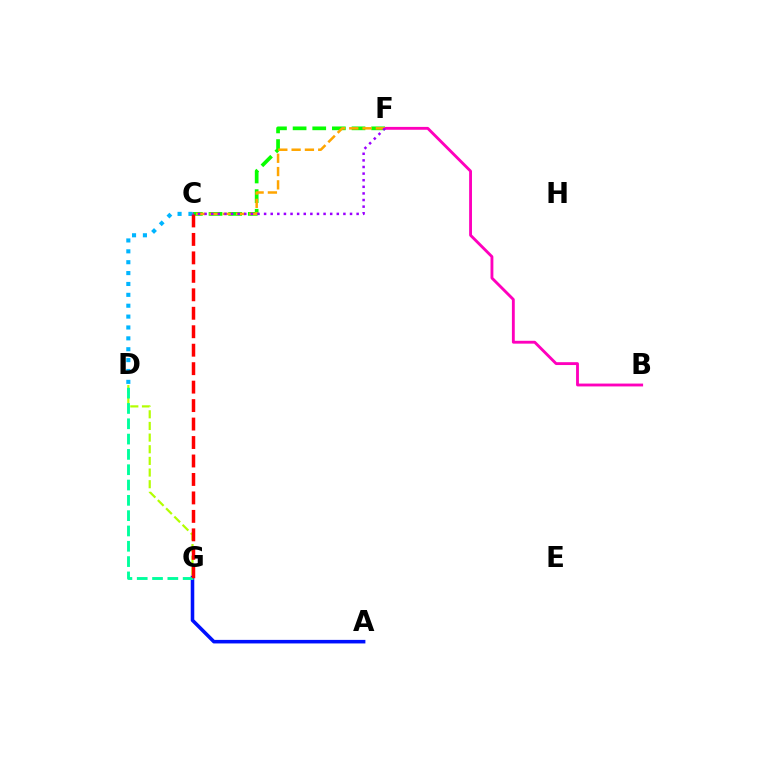{('B', 'F'): [{'color': '#ff00bd', 'line_style': 'solid', 'thickness': 2.06}], ('A', 'G'): [{'color': '#0010ff', 'line_style': 'solid', 'thickness': 2.56}], ('D', 'G'): [{'color': '#b3ff00', 'line_style': 'dashed', 'thickness': 1.58}, {'color': '#00ff9d', 'line_style': 'dashed', 'thickness': 2.08}], ('C', 'F'): [{'color': '#08ff00', 'line_style': 'dashed', 'thickness': 2.67}, {'color': '#ffa500', 'line_style': 'dashed', 'thickness': 1.81}, {'color': '#9b00ff', 'line_style': 'dotted', 'thickness': 1.8}], ('C', 'D'): [{'color': '#00b5ff', 'line_style': 'dotted', 'thickness': 2.96}], ('C', 'G'): [{'color': '#ff0000', 'line_style': 'dashed', 'thickness': 2.51}]}